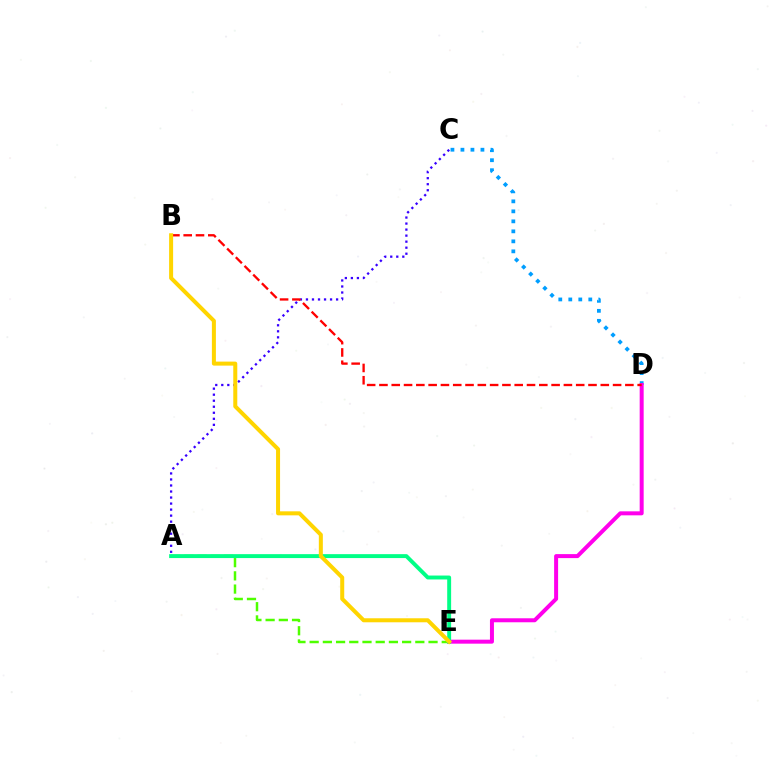{('C', 'D'): [{'color': '#009eff', 'line_style': 'dotted', 'thickness': 2.72}], ('D', 'E'): [{'color': '#ff00ed', 'line_style': 'solid', 'thickness': 2.87}], ('A', 'C'): [{'color': '#3700ff', 'line_style': 'dotted', 'thickness': 1.64}], ('A', 'E'): [{'color': '#4fff00', 'line_style': 'dashed', 'thickness': 1.79}, {'color': '#00ff86', 'line_style': 'solid', 'thickness': 2.82}], ('B', 'D'): [{'color': '#ff0000', 'line_style': 'dashed', 'thickness': 1.67}], ('B', 'E'): [{'color': '#ffd500', 'line_style': 'solid', 'thickness': 2.89}]}